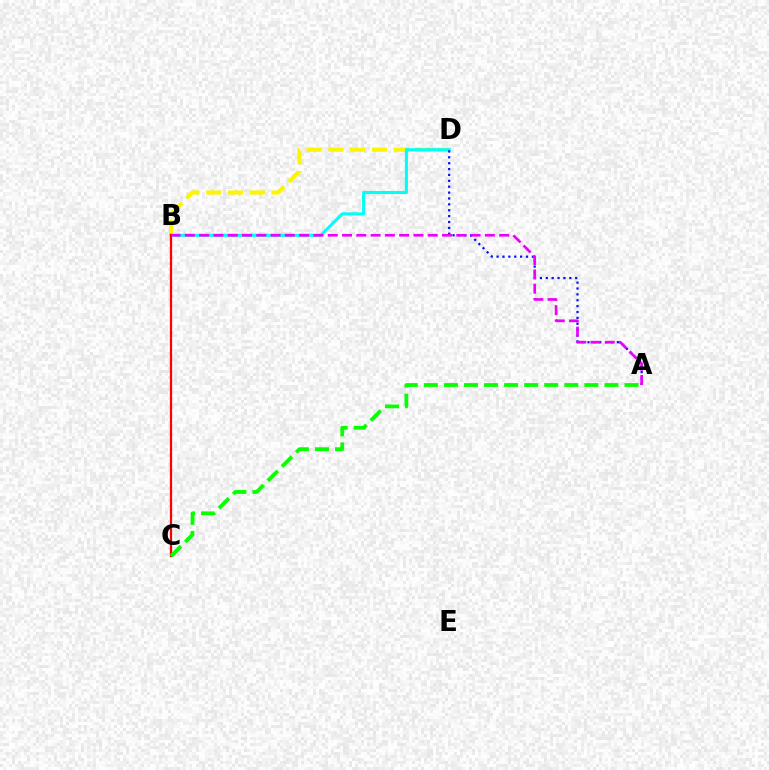{('B', 'D'): [{'color': '#fcf500', 'line_style': 'dashed', 'thickness': 2.96}, {'color': '#00fff6', 'line_style': 'solid', 'thickness': 2.22}], ('A', 'D'): [{'color': '#0010ff', 'line_style': 'dotted', 'thickness': 1.6}], ('B', 'C'): [{'color': '#ff0000', 'line_style': 'solid', 'thickness': 1.62}], ('A', 'C'): [{'color': '#08ff00', 'line_style': 'dashed', 'thickness': 2.73}], ('A', 'B'): [{'color': '#ee00ff', 'line_style': 'dashed', 'thickness': 1.94}]}